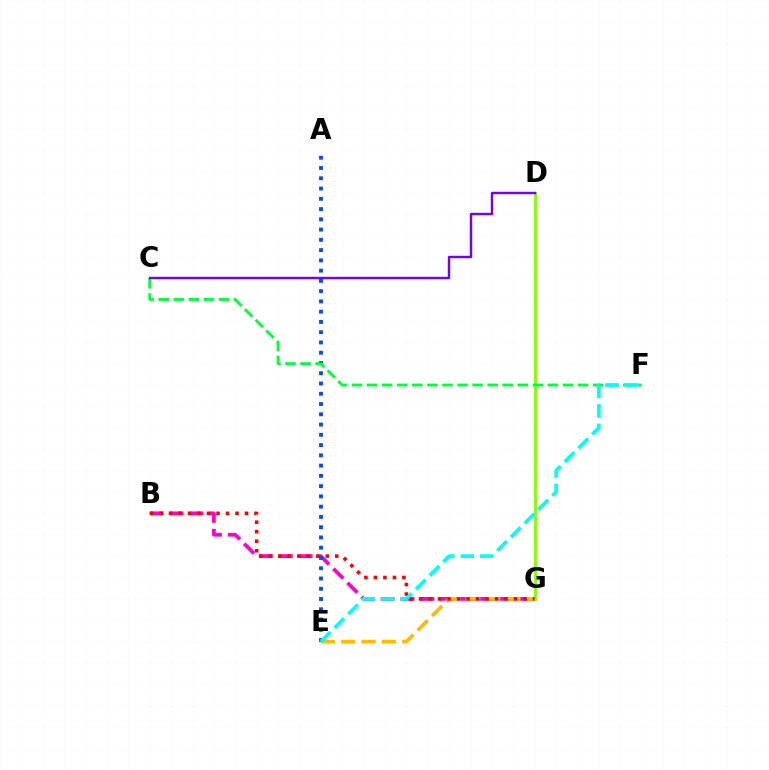{('B', 'G'): [{'color': '#ff00cf', 'line_style': 'dashed', 'thickness': 2.71}, {'color': '#ff0000', 'line_style': 'dotted', 'thickness': 2.58}], ('E', 'G'): [{'color': '#ffbd00', 'line_style': 'dashed', 'thickness': 2.76}], ('A', 'E'): [{'color': '#004bff', 'line_style': 'dotted', 'thickness': 2.79}], ('D', 'G'): [{'color': '#84ff00', 'line_style': 'solid', 'thickness': 2.08}], ('C', 'F'): [{'color': '#00ff39', 'line_style': 'dashed', 'thickness': 2.05}], ('C', 'D'): [{'color': '#7200ff', 'line_style': 'solid', 'thickness': 1.75}], ('E', 'F'): [{'color': '#00fff6', 'line_style': 'dashed', 'thickness': 2.64}]}